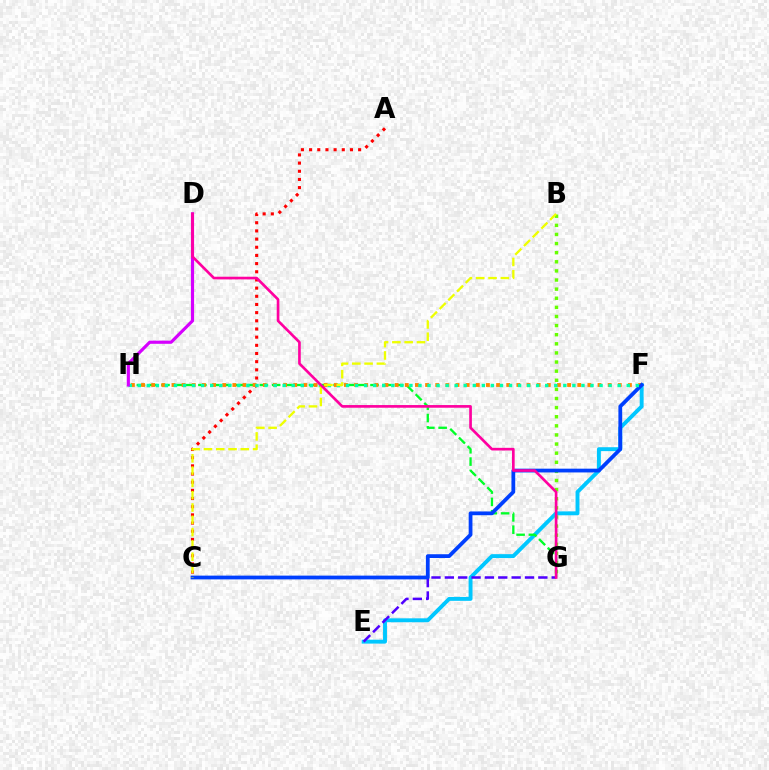{('E', 'F'): [{'color': '#00c7ff', 'line_style': 'solid', 'thickness': 2.81}], ('E', 'G'): [{'color': '#4f00ff', 'line_style': 'dashed', 'thickness': 1.81}], ('A', 'C'): [{'color': '#ff0000', 'line_style': 'dotted', 'thickness': 2.22}], ('B', 'G'): [{'color': '#66ff00', 'line_style': 'dotted', 'thickness': 2.48}], ('G', 'H'): [{'color': '#00ff27', 'line_style': 'dashed', 'thickness': 1.67}], ('F', 'H'): [{'color': '#ff8800', 'line_style': 'dotted', 'thickness': 2.76}, {'color': '#00ffaf', 'line_style': 'dotted', 'thickness': 2.46}], ('C', 'F'): [{'color': '#003fff', 'line_style': 'solid', 'thickness': 2.71}], ('D', 'H'): [{'color': '#d600ff', 'line_style': 'solid', 'thickness': 2.28}], ('B', 'C'): [{'color': '#eeff00', 'line_style': 'dashed', 'thickness': 1.67}], ('D', 'G'): [{'color': '#ff00a0', 'line_style': 'solid', 'thickness': 1.92}]}